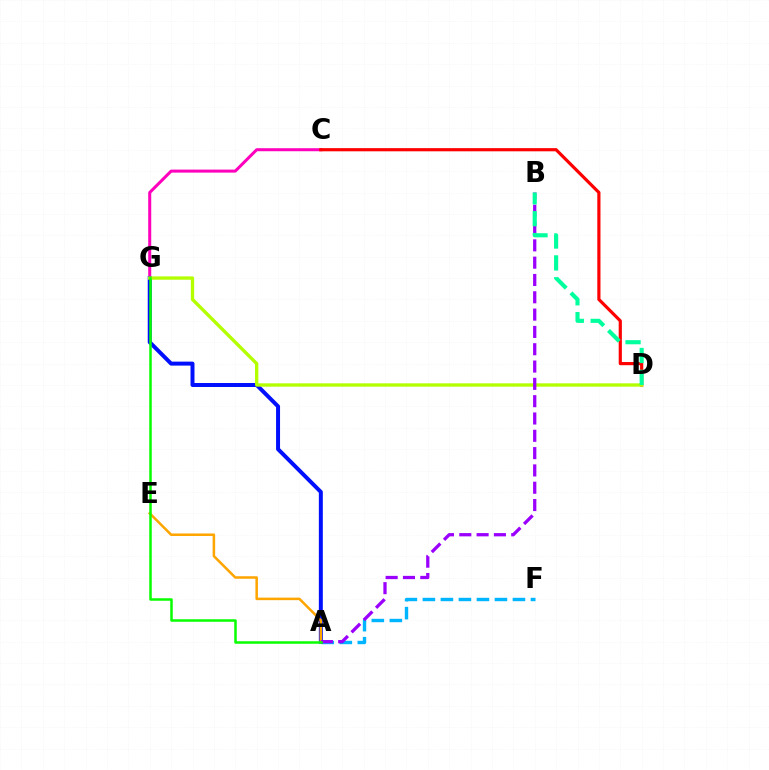{('A', 'F'): [{'color': '#00b5ff', 'line_style': 'dashed', 'thickness': 2.45}], ('C', 'G'): [{'color': '#ff00bd', 'line_style': 'solid', 'thickness': 2.18}], ('A', 'G'): [{'color': '#0010ff', 'line_style': 'solid', 'thickness': 2.86}, {'color': '#08ff00', 'line_style': 'solid', 'thickness': 1.81}], ('C', 'D'): [{'color': '#ff0000', 'line_style': 'solid', 'thickness': 2.29}], ('D', 'G'): [{'color': '#b3ff00', 'line_style': 'solid', 'thickness': 2.4}], ('A', 'E'): [{'color': '#ffa500', 'line_style': 'solid', 'thickness': 1.81}], ('A', 'B'): [{'color': '#9b00ff', 'line_style': 'dashed', 'thickness': 2.35}], ('B', 'D'): [{'color': '#00ff9d', 'line_style': 'dashed', 'thickness': 2.97}]}